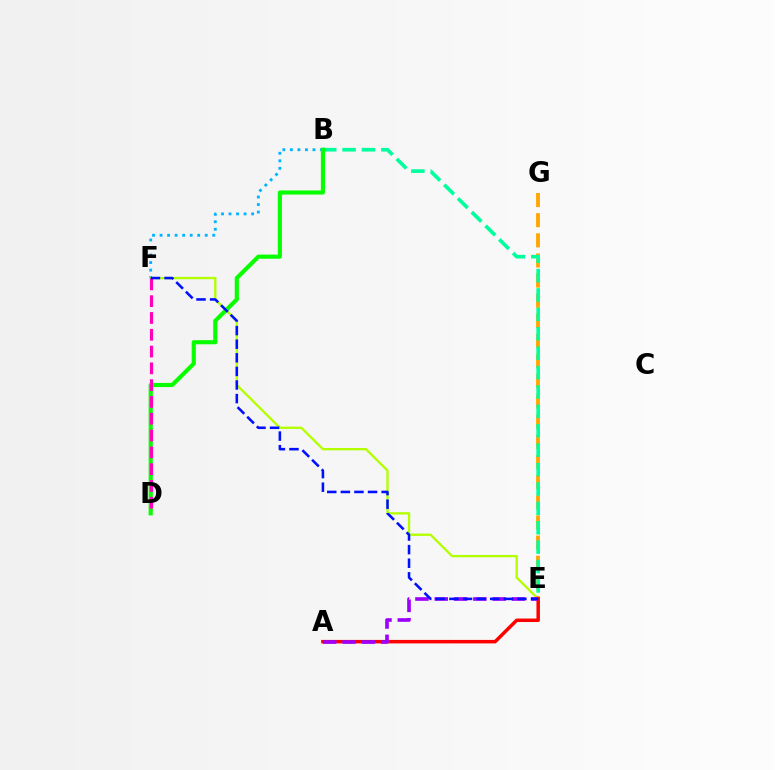{('B', 'F'): [{'color': '#00b5ff', 'line_style': 'dotted', 'thickness': 2.05}], ('E', 'F'): [{'color': '#b3ff00', 'line_style': 'solid', 'thickness': 1.68}, {'color': '#0010ff', 'line_style': 'dashed', 'thickness': 1.85}], ('E', 'G'): [{'color': '#ffa500', 'line_style': 'dashed', 'thickness': 2.74}], ('B', 'E'): [{'color': '#00ff9d', 'line_style': 'dashed', 'thickness': 2.63}], ('A', 'E'): [{'color': '#ff0000', 'line_style': 'solid', 'thickness': 2.52}, {'color': '#9b00ff', 'line_style': 'dashed', 'thickness': 2.62}], ('B', 'D'): [{'color': '#08ff00', 'line_style': 'solid', 'thickness': 2.98}], ('D', 'F'): [{'color': '#ff00bd', 'line_style': 'dashed', 'thickness': 2.28}]}